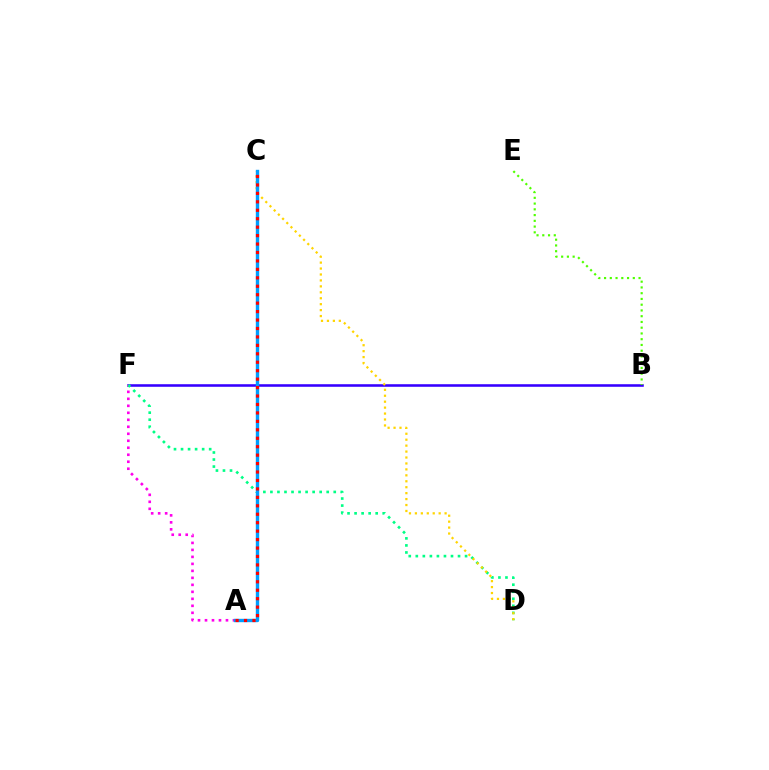{('B', 'F'): [{'color': '#3700ff', 'line_style': 'solid', 'thickness': 1.85}], ('A', 'F'): [{'color': '#ff00ed', 'line_style': 'dotted', 'thickness': 1.9}], ('D', 'F'): [{'color': '#00ff86', 'line_style': 'dotted', 'thickness': 1.91}], ('C', 'D'): [{'color': '#ffd500', 'line_style': 'dotted', 'thickness': 1.61}], ('A', 'C'): [{'color': '#009eff', 'line_style': 'solid', 'thickness': 2.43}, {'color': '#ff0000', 'line_style': 'dotted', 'thickness': 2.29}], ('B', 'E'): [{'color': '#4fff00', 'line_style': 'dotted', 'thickness': 1.56}]}